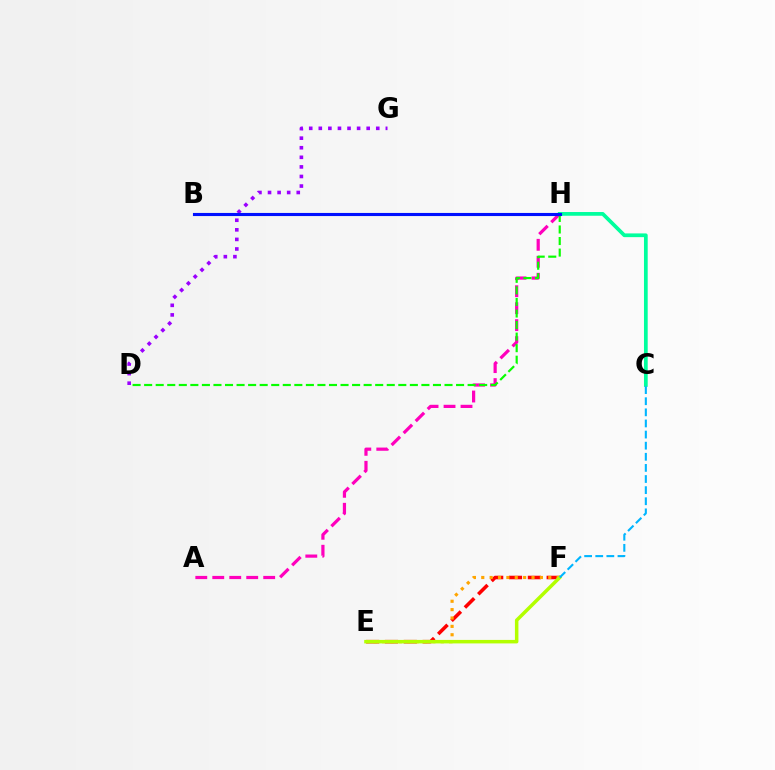{('E', 'F'): [{'color': '#ff0000', 'line_style': 'dashed', 'thickness': 2.56}, {'color': '#ffa500', 'line_style': 'dotted', 'thickness': 2.28}, {'color': '#b3ff00', 'line_style': 'solid', 'thickness': 2.52}], ('D', 'G'): [{'color': '#9b00ff', 'line_style': 'dotted', 'thickness': 2.6}], ('A', 'H'): [{'color': '#ff00bd', 'line_style': 'dashed', 'thickness': 2.31}], ('C', 'H'): [{'color': '#00ff9d', 'line_style': 'solid', 'thickness': 2.68}], ('C', 'F'): [{'color': '#00b5ff', 'line_style': 'dashed', 'thickness': 1.51}], ('D', 'H'): [{'color': '#08ff00', 'line_style': 'dashed', 'thickness': 1.57}], ('B', 'H'): [{'color': '#0010ff', 'line_style': 'solid', 'thickness': 2.24}]}